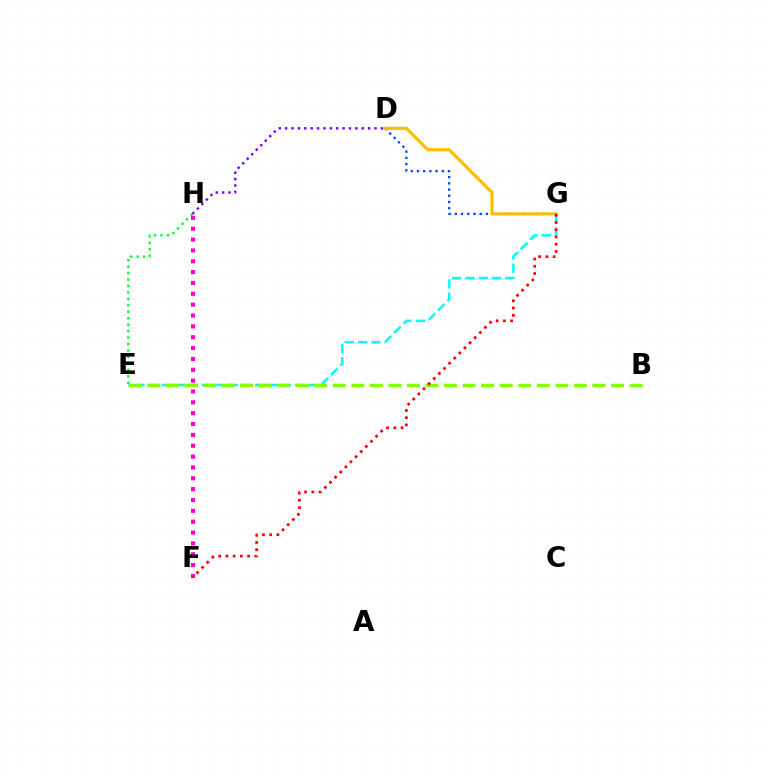{('E', 'G'): [{'color': '#00fff6', 'line_style': 'dashed', 'thickness': 1.81}], ('E', 'H'): [{'color': '#00ff39', 'line_style': 'dotted', 'thickness': 1.75}], ('B', 'E'): [{'color': '#84ff00', 'line_style': 'dashed', 'thickness': 2.52}], ('D', 'H'): [{'color': '#7200ff', 'line_style': 'dotted', 'thickness': 1.73}], ('D', 'G'): [{'color': '#004bff', 'line_style': 'dotted', 'thickness': 1.69}, {'color': '#ffbd00', 'line_style': 'solid', 'thickness': 2.27}], ('F', 'H'): [{'color': '#ff00cf', 'line_style': 'dotted', 'thickness': 2.95}], ('F', 'G'): [{'color': '#ff0000', 'line_style': 'dotted', 'thickness': 1.97}]}